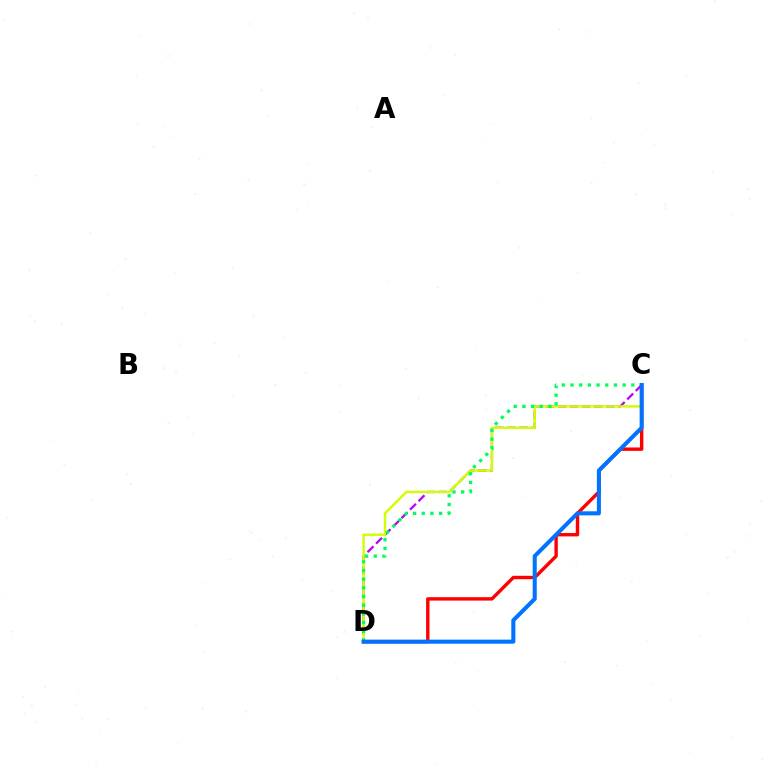{('C', 'D'): [{'color': '#b900ff', 'line_style': 'dashed', 'thickness': 1.63}, {'color': '#d1ff00', 'line_style': 'solid', 'thickness': 1.74}, {'color': '#ff0000', 'line_style': 'solid', 'thickness': 2.44}, {'color': '#00ff5c', 'line_style': 'dotted', 'thickness': 2.36}, {'color': '#0074ff', 'line_style': 'solid', 'thickness': 2.92}]}